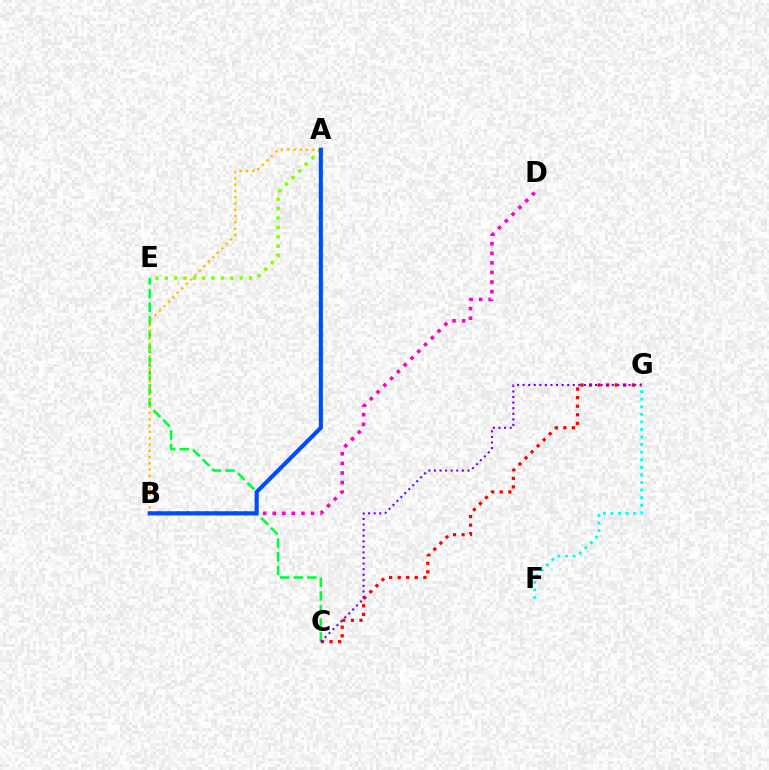{('C', 'G'): [{'color': '#ff0000', 'line_style': 'dotted', 'thickness': 2.33}, {'color': '#7200ff', 'line_style': 'dotted', 'thickness': 1.51}], ('C', 'E'): [{'color': '#00ff39', 'line_style': 'dashed', 'thickness': 1.86}], ('B', 'D'): [{'color': '#ff00cf', 'line_style': 'dotted', 'thickness': 2.6}], ('A', 'B'): [{'color': '#ffbd00', 'line_style': 'dotted', 'thickness': 1.71}, {'color': '#004bff', 'line_style': 'solid', 'thickness': 2.97}], ('F', 'G'): [{'color': '#00fff6', 'line_style': 'dotted', 'thickness': 2.06}], ('A', 'E'): [{'color': '#84ff00', 'line_style': 'dotted', 'thickness': 2.55}]}